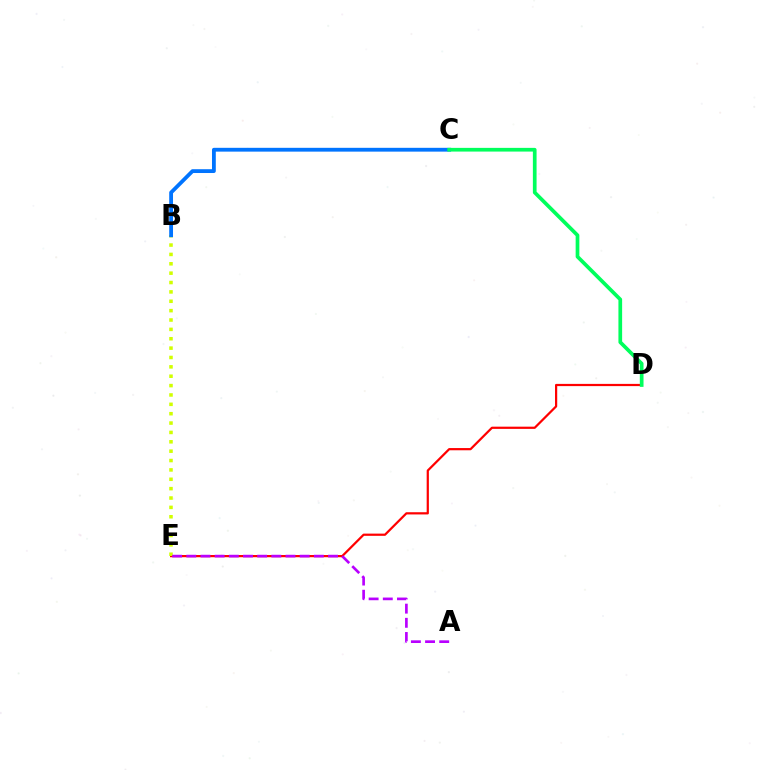{('D', 'E'): [{'color': '#ff0000', 'line_style': 'solid', 'thickness': 1.6}], ('B', 'E'): [{'color': '#d1ff00', 'line_style': 'dotted', 'thickness': 2.55}], ('A', 'E'): [{'color': '#b900ff', 'line_style': 'dashed', 'thickness': 1.93}], ('B', 'C'): [{'color': '#0074ff', 'line_style': 'solid', 'thickness': 2.74}], ('C', 'D'): [{'color': '#00ff5c', 'line_style': 'solid', 'thickness': 2.67}]}